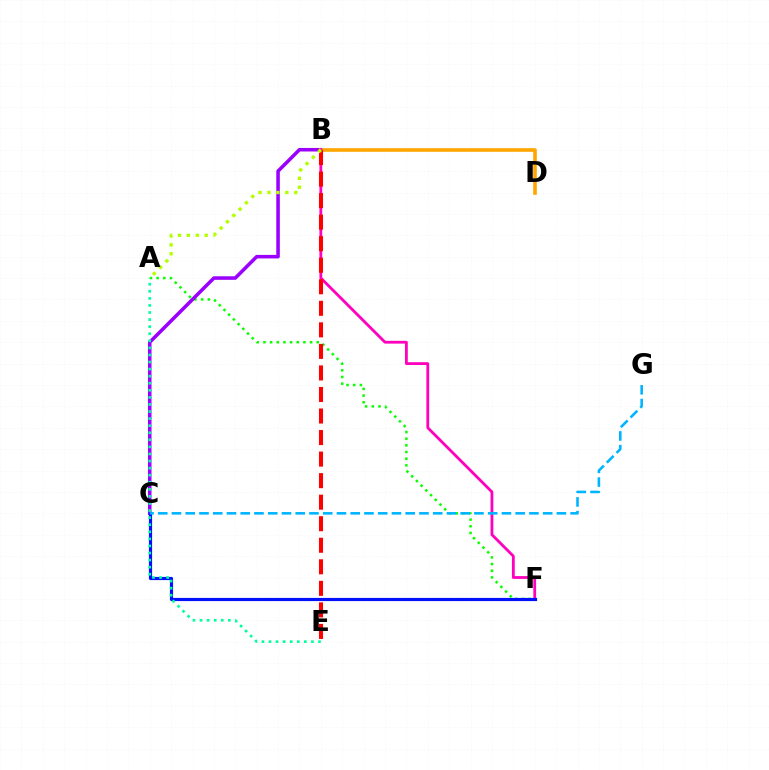{('A', 'F'): [{'color': '#08ff00', 'line_style': 'dotted', 'thickness': 1.81}], ('B', 'C'): [{'color': '#9b00ff', 'line_style': 'solid', 'thickness': 2.55}], ('B', 'D'): [{'color': '#ffa500', 'line_style': 'solid', 'thickness': 2.61}], ('B', 'F'): [{'color': '#ff00bd', 'line_style': 'solid', 'thickness': 2.01}], ('C', 'F'): [{'color': '#0010ff', 'line_style': 'solid', 'thickness': 2.28}], ('C', 'G'): [{'color': '#00b5ff', 'line_style': 'dashed', 'thickness': 1.87}], ('B', 'E'): [{'color': '#ff0000', 'line_style': 'dashed', 'thickness': 2.93}], ('A', 'B'): [{'color': '#b3ff00', 'line_style': 'dotted', 'thickness': 2.43}], ('A', 'E'): [{'color': '#00ff9d', 'line_style': 'dotted', 'thickness': 1.92}]}